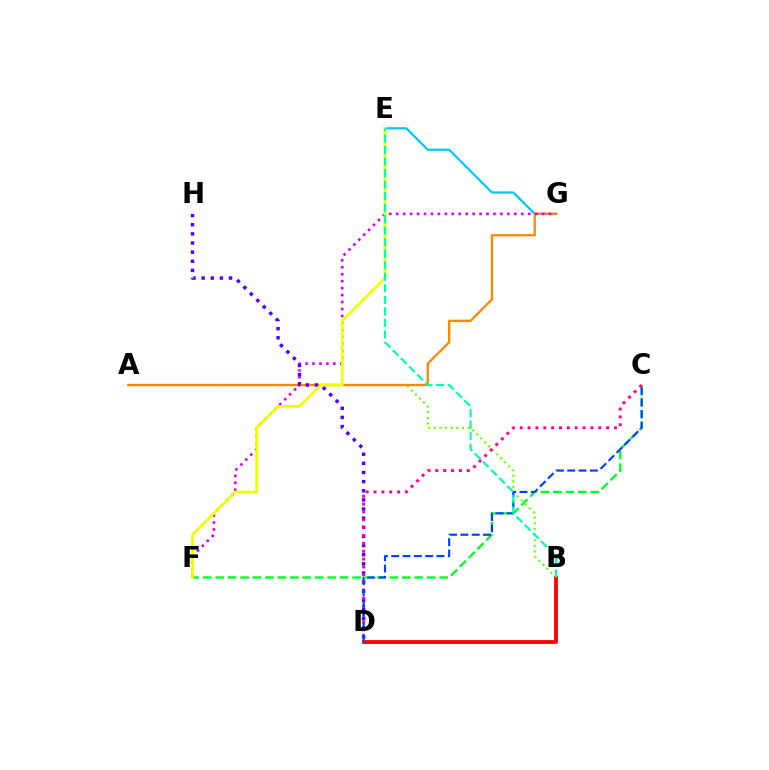{('A', 'B'): [{'color': '#66ff00', 'line_style': 'dotted', 'thickness': 1.53}], ('C', 'F'): [{'color': '#00ff27', 'line_style': 'dashed', 'thickness': 1.69}], ('E', 'G'): [{'color': '#00c7ff', 'line_style': 'solid', 'thickness': 1.6}], ('A', 'G'): [{'color': '#ff8800', 'line_style': 'solid', 'thickness': 1.67}], ('F', 'G'): [{'color': '#d600ff', 'line_style': 'dotted', 'thickness': 1.89}], ('D', 'H'): [{'color': '#4f00ff', 'line_style': 'dotted', 'thickness': 2.48}], ('B', 'D'): [{'color': '#ff0000', 'line_style': 'solid', 'thickness': 2.75}], ('C', 'D'): [{'color': '#ff00a0', 'line_style': 'dotted', 'thickness': 2.13}, {'color': '#003fff', 'line_style': 'dashed', 'thickness': 1.54}], ('E', 'F'): [{'color': '#eeff00', 'line_style': 'solid', 'thickness': 1.94}], ('B', 'E'): [{'color': '#00ffaf', 'line_style': 'dashed', 'thickness': 1.56}]}